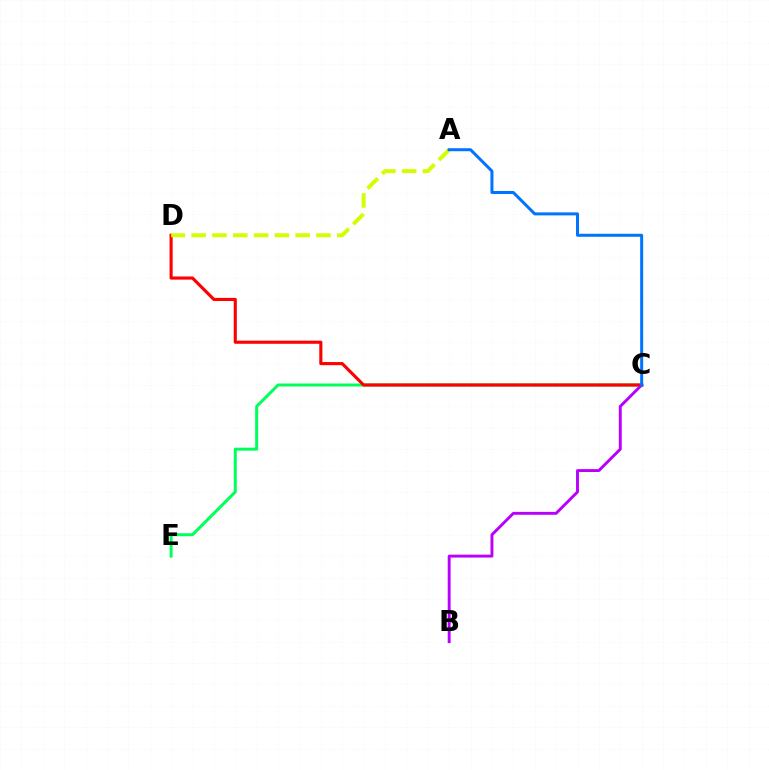{('C', 'E'): [{'color': '#00ff5c', 'line_style': 'solid', 'thickness': 2.16}], ('C', 'D'): [{'color': '#ff0000', 'line_style': 'solid', 'thickness': 2.25}], ('A', 'D'): [{'color': '#d1ff00', 'line_style': 'dashed', 'thickness': 2.83}], ('B', 'C'): [{'color': '#b900ff', 'line_style': 'solid', 'thickness': 2.1}], ('A', 'C'): [{'color': '#0074ff', 'line_style': 'solid', 'thickness': 2.16}]}